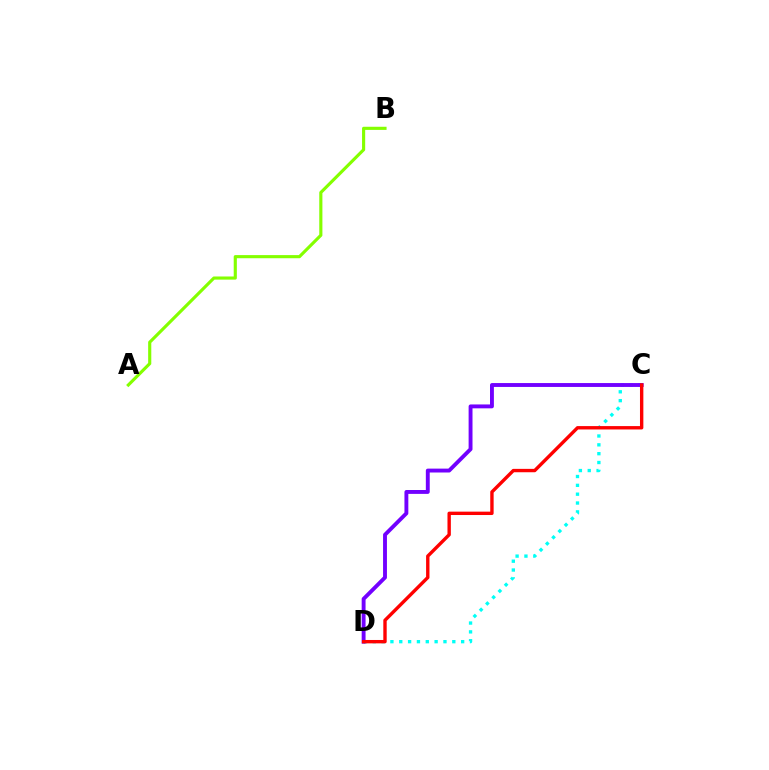{('C', 'D'): [{'color': '#00fff6', 'line_style': 'dotted', 'thickness': 2.4}, {'color': '#7200ff', 'line_style': 'solid', 'thickness': 2.8}, {'color': '#ff0000', 'line_style': 'solid', 'thickness': 2.43}], ('A', 'B'): [{'color': '#84ff00', 'line_style': 'solid', 'thickness': 2.26}]}